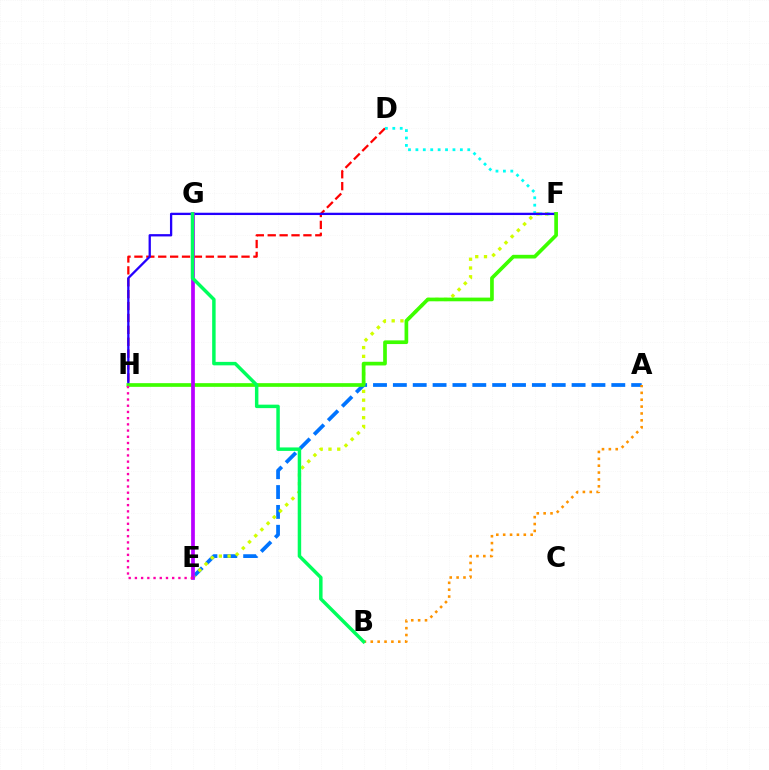{('A', 'E'): [{'color': '#0074ff', 'line_style': 'dashed', 'thickness': 2.7}], ('E', 'F'): [{'color': '#d1ff00', 'line_style': 'dotted', 'thickness': 2.38}], ('D', 'H'): [{'color': '#ff0000', 'line_style': 'dashed', 'thickness': 1.62}], ('D', 'F'): [{'color': '#00fff6', 'line_style': 'dotted', 'thickness': 2.01}], ('F', 'H'): [{'color': '#2500ff', 'line_style': 'solid', 'thickness': 1.66}, {'color': '#3dff00', 'line_style': 'solid', 'thickness': 2.65}], ('E', 'G'): [{'color': '#b900ff', 'line_style': 'solid', 'thickness': 2.68}], ('A', 'B'): [{'color': '#ff9400', 'line_style': 'dotted', 'thickness': 1.87}], ('B', 'G'): [{'color': '#00ff5c', 'line_style': 'solid', 'thickness': 2.5}], ('E', 'H'): [{'color': '#ff00ac', 'line_style': 'dotted', 'thickness': 1.69}]}